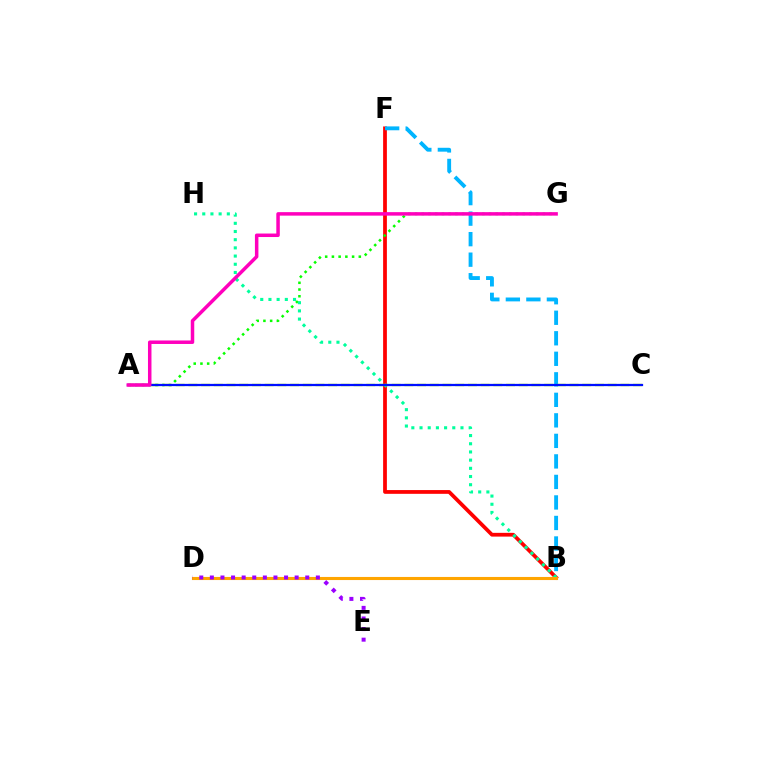{('B', 'F'): [{'color': '#ff0000', 'line_style': 'solid', 'thickness': 2.71}, {'color': '#00b5ff', 'line_style': 'dashed', 'thickness': 2.79}], ('A', 'G'): [{'color': '#08ff00', 'line_style': 'dotted', 'thickness': 1.83}, {'color': '#ff00bd', 'line_style': 'solid', 'thickness': 2.52}], ('B', 'H'): [{'color': '#00ff9d', 'line_style': 'dotted', 'thickness': 2.22}], ('B', 'D'): [{'color': '#ffa500', 'line_style': 'solid', 'thickness': 2.23}], ('A', 'C'): [{'color': '#b3ff00', 'line_style': 'dashed', 'thickness': 1.73}, {'color': '#0010ff', 'line_style': 'solid', 'thickness': 1.62}], ('D', 'E'): [{'color': '#9b00ff', 'line_style': 'dotted', 'thickness': 2.88}]}